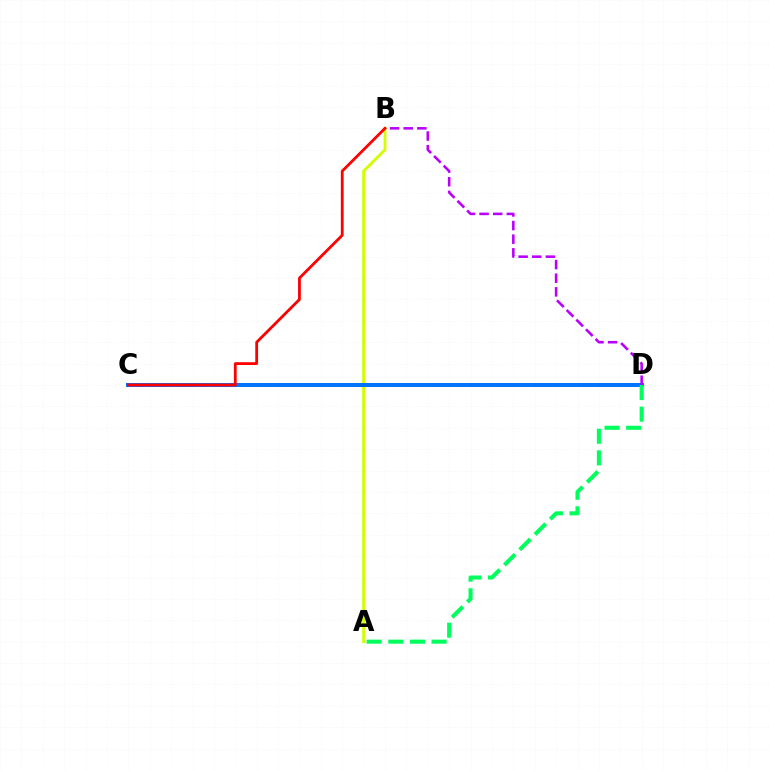{('A', 'B'): [{'color': '#d1ff00', 'line_style': 'solid', 'thickness': 2.05}], ('C', 'D'): [{'color': '#0074ff', 'line_style': 'solid', 'thickness': 2.88}], ('A', 'D'): [{'color': '#00ff5c', 'line_style': 'dashed', 'thickness': 2.94}], ('B', 'C'): [{'color': '#ff0000', 'line_style': 'solid', 'thickness': 2.01}], ('B', 'D'): [{'color': '#b900ff', 'line_style': 'dashed', 'thickness': 1.85}]}